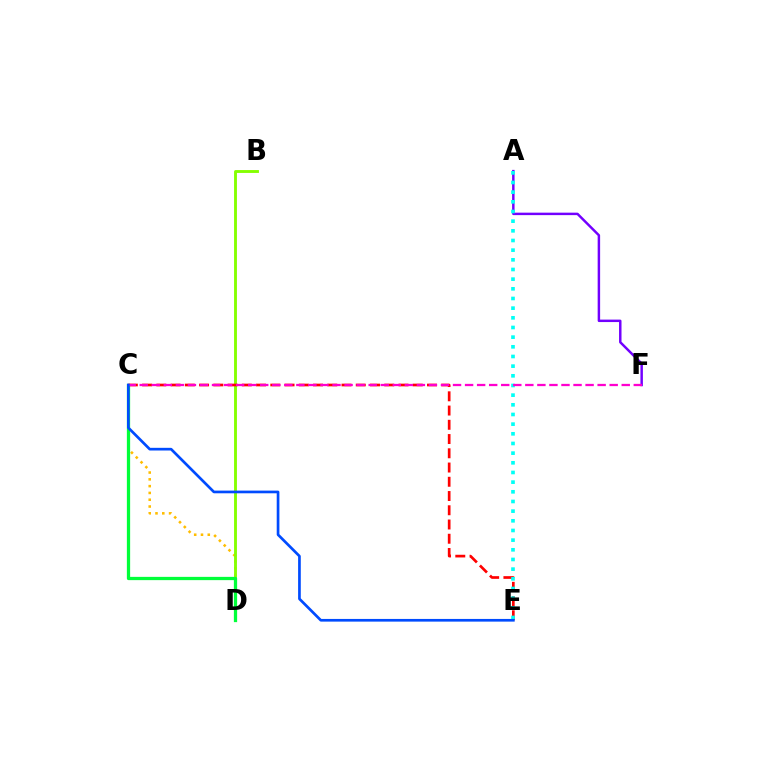{('C', 'D'): [{'color': '#ffbd00', 'line_style': 'dotted', 'thickness': 1.85}, {'color': '#00ff39', 'line_style': 'solid', 'thickness': 2.35}], ('B', 'D'): [{'color': '#84ff00', 'line_style': 'solid', 'thickness': 2.07}], ('A', 'F'): [{'color': '#7200ff', 'line_style': 'solid', 'thickness': 1.77}], ('C', 'E'): [{'color': '#ff0000', 'line_style': 'dashed', 'thickness': 1.94}, {'color': '#004bff', 'line_style': 'solid', 'thickness': 1.94}], ('A', 'E'): [{'color': '#00fff6', 'line_style': 'dotted', 'thickness': 2.63}], ('C', 'F'): [{'color': '#ff00cf', 'line_style': 'dashed', 'thickness': 1.64}]}